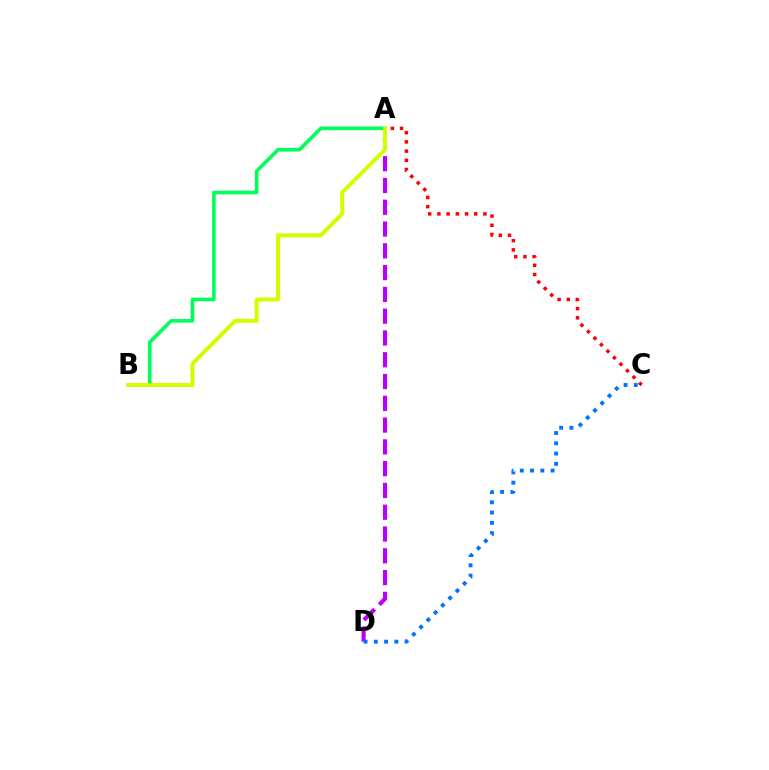{('A', 'D'): [{'color': '#b900ff', 'line_style': 'dashed', 'thickness': 2.96}], ('A', 'C'): [{'color': '#ff0000', 'line_style': 'dotted', 'thickness': 2.5}], ('A', 'B'): [{'color': '#00ff5c', 'line_style': 'solid', 'thickness': 2.61}, {'color': '#d1ff00', 'line_style': 'solid', 'thickness': 2.88}], ('C', 'D'): [{'color': '#0074ff', 'line_style': 'dotted', 'thickness': 2.79}]}